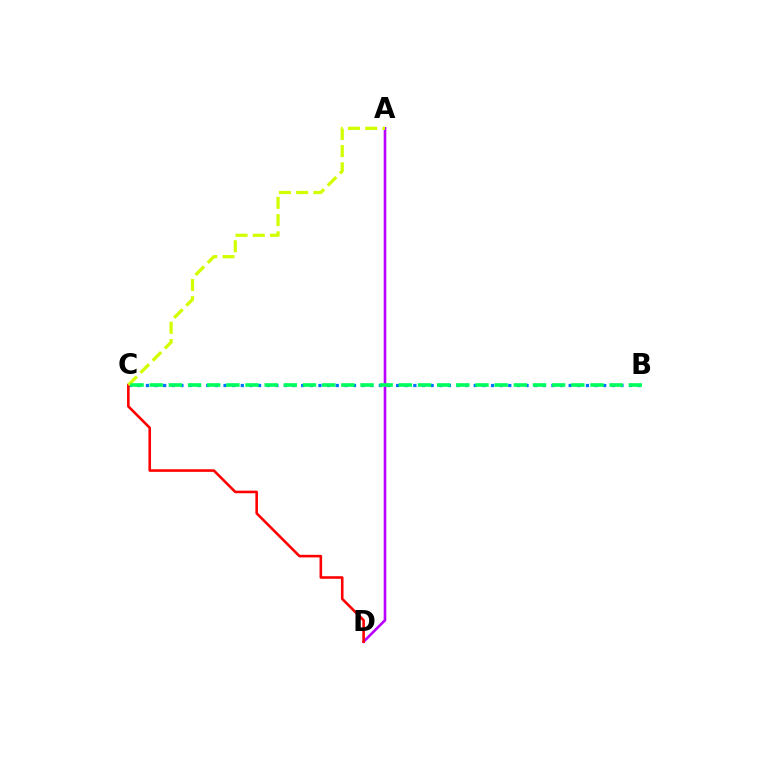{('A', 'D'): [{'color': '#b900ff', 'line_style': 'solid', 'thickness': 1.9}], ('B', 'C'): [{'color': '#0074ff', 'line_style': 'dotted', 'thickness': 2.34}, {'color': '#00ff5c', 'line_style': 'dashed', 'thickness': 2.6}], ('C', 'D'): [{'color': '#ff0000', 'line_style': 'solid', 'thickness': 1.86}], ('A', 'C'): [{'color': '#d1ff00', 'line_style': 'dashed', 'thickness': 2.34}]}